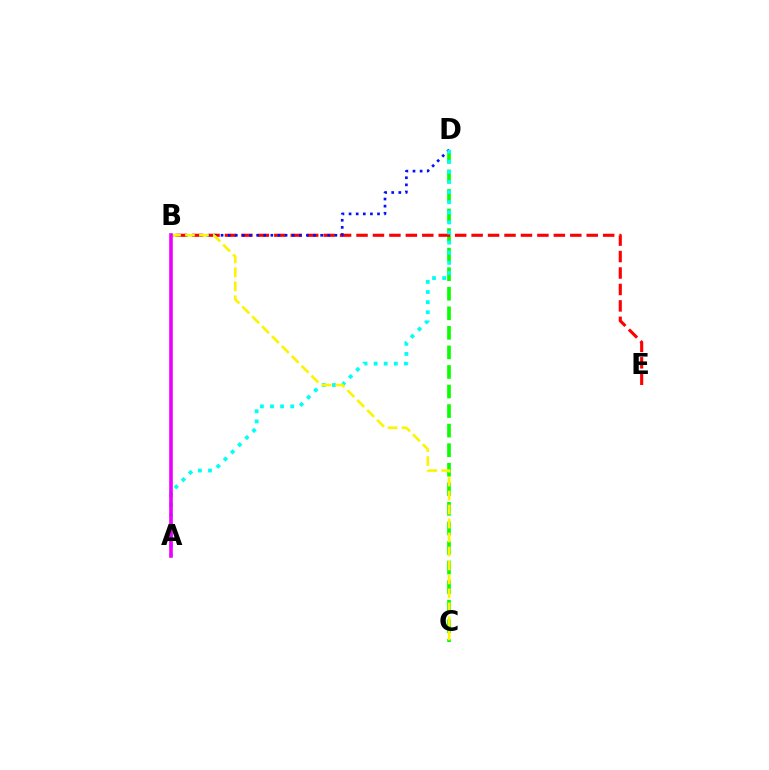{('C', 'D'): [{'color': '#08ff00', 'line_style': 'dashed', 'thickness': 2.66}], ('B', 'E'): [{'color': '#ff0000', 'line_style': 'dashed', 'thickness': 2.23}], ('B', 'D'): [{'color': '#0010ff', 'line_style': 'dotted', 'thickness': 1.93}], ('A', 'D'): [{'color': '#00fff6', 'line_style': 'dotted', 'thickness': 2.75}], ('B', 'C'): [{'color': '#fcf500', 'line_style': 'dashed', 'thickness': 1.9}], ('A', 'B'): [{'color': '#ee00ff', 'line_style': 'solid', 'thickness': 2.6}]}